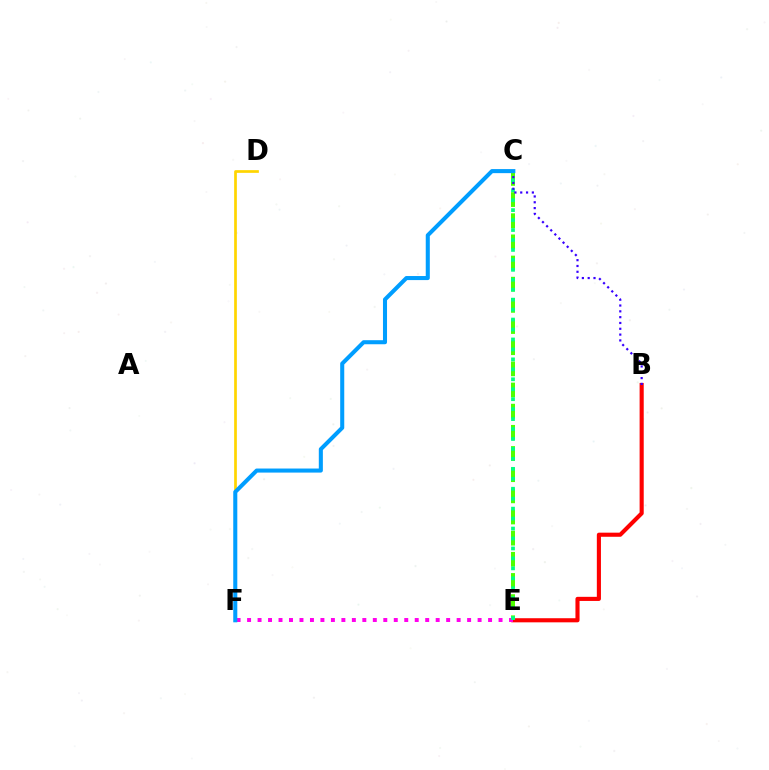{('B', 'E'): [{'color': '#ff0000', 'line_style': 'solid', 'thickness': 2.96}], ('D', 'F'): [{'color': '#ffd500', 'line_style': 'solid', 'thickness': 1.95}], ('C', 'E'): [{'color': '#4fff00', 'line_style': 'dashed', 'thickness': 2.87}, {'color': '#00ff86', 'line_style': 'dotted', 'thickness': 2.7}], ('E', 'F'): [{'color': '#ff00ed', 'line_style': 'dotted', 'thickness': 2.85}], ('B', 'C'): [{'color': '#3700ff', 'line_style': 'dotted', 'thickness': 1.58}], ('C', 'F'): [{'color': '#009eff', 'line_style': 'solid', 'thickness': 2.92}]}